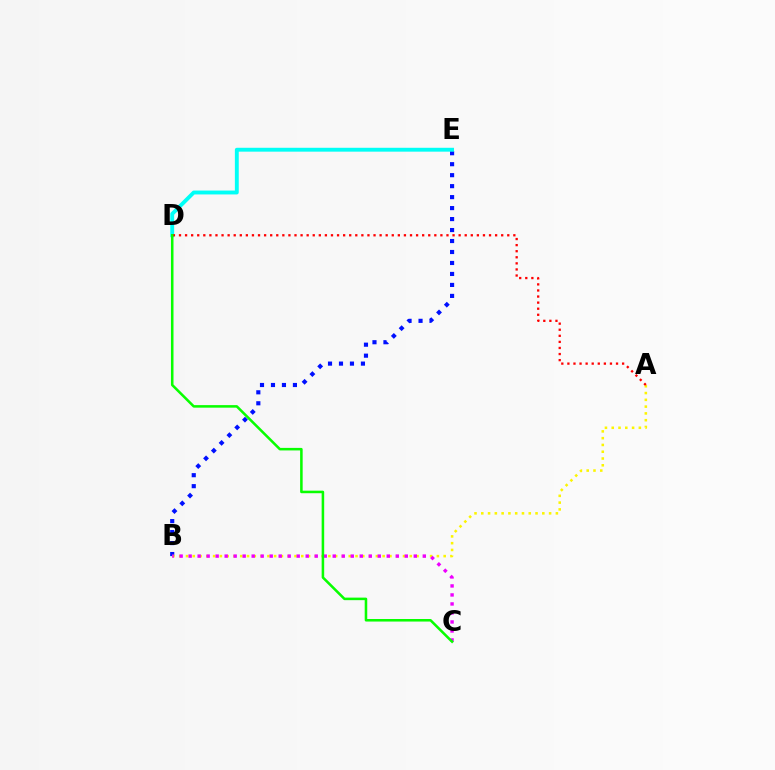{('B', 'E'): [{'color': '#0010ff', 'line_style': 'dotted', 'thickness': 2.98}], ('A', 'B'): [{'color': '#fcf500', 'line_style': 'dotted', 'thickness': 1.84}], ('D', 'E'): [{'color': '#00fff6', 'line_style': 'solid', 'thickness': 2.79}], ('B', 'C'): [{'color': '#ee00ff', 'line_style': 'dotted', 'thickness': 2.45}], ('A', 'D'): [{'color': '#ff0000', 'line_style': 'dotted', 'thickness': 1.65}], ('C', 'D'): [{'color': '#08ff00', 'line_style': 'solid', 'thickness': 1.83}]}